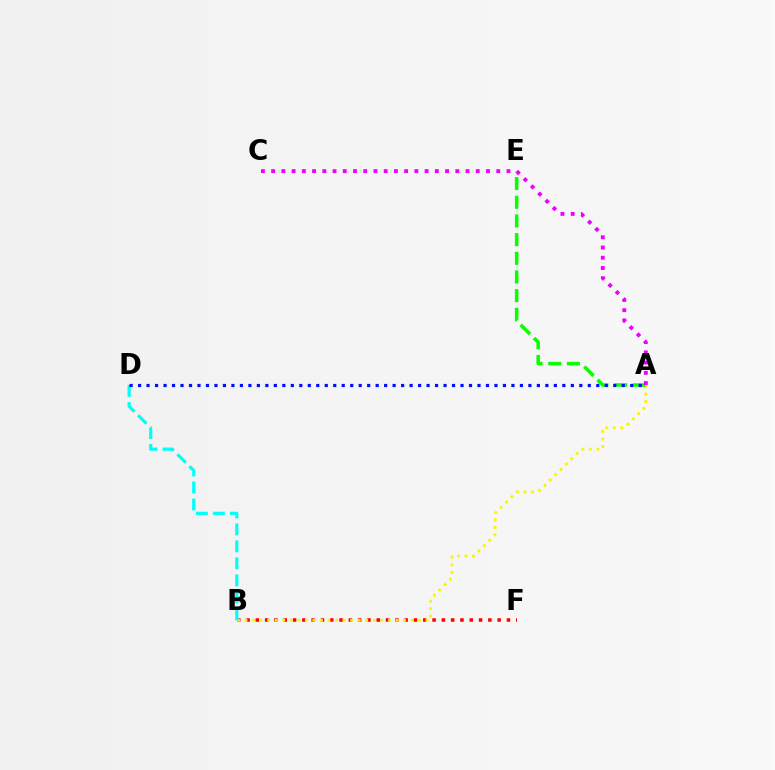{('B', 'F'): [{'color': '#ff0000', 'line_style': 'dotted', 'thickness': 2.53}], ('A', 'B'): [{'color': '#fcf500', 'line_style': 'dotted', 'thickness': 2.05}], ('A', 'E'): [{'color': '#08ff00', 'line_style': 'dashed', 'thickness': 2.54}], ('A', 'C'): [{'color': '#ee00ff', 'line_style': 'dotted', 'thickness': 2.78}], ('B', 'D'): [{'color': '#00fff6', 'line_style': 'dashed', 'thickness': 2.31}], ('A', 'D'): [{'color': '#0010ff', 'line_style': 'dotted', 'thickness': 2.31}]}